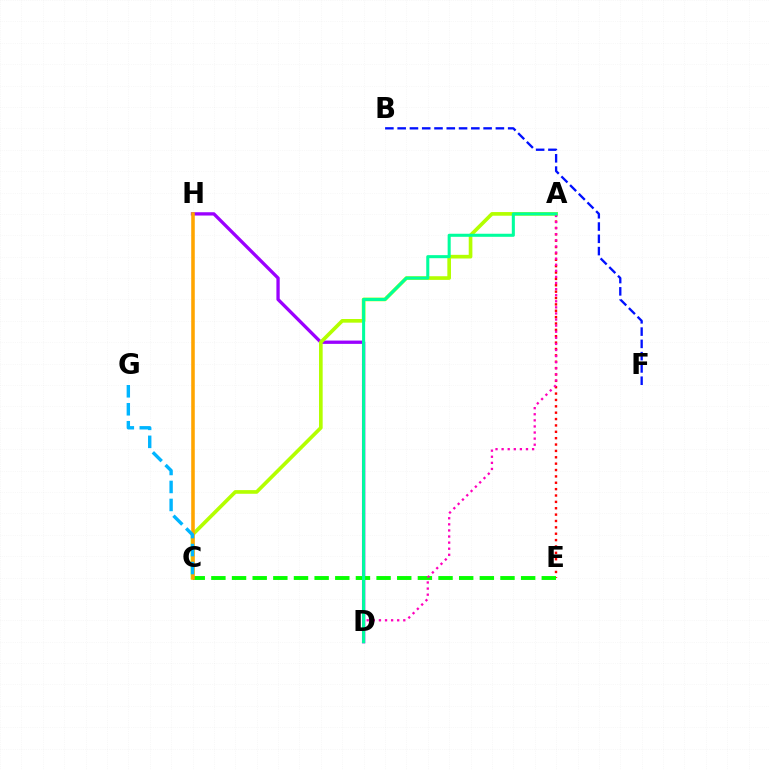{('B', 'F'): [{'color': '#0010ff', 'line_style': 'dashed', 'thickness': 1.67}], ('D', 'H'): [{'color': '#9b00ff', 'line_style': 'solid', 'thickness': 2.38}], ('A', 'E'): [{'color': '#ff0000', 'line_style': 'dotted', 'thickness': 1.73}], ('A', 'C'): [{'color': '#b3ff00', 'line_style': 'solid', 'thickness': 2.63}], ('C', 'E'): [{'color': '#08ff00', 'line_style': 'dashed', 'thickness': 2.81}], ('A', 'D'): [{'color': '#ff00bd', 'line_style': 'dotted', 'thickness': 1.66}, {'color': '#00ff9d', 'line_style': 'solid', 'thickness': 2.2}], ('C', 'H'): [{'color': '#ffa500', 'line_style': 'solid', 'thickness': 2.57}], ('C', 'G'): [{'color': '#00b5ff', 'line_style': 'dashed', 'thickness': 2.44}]}